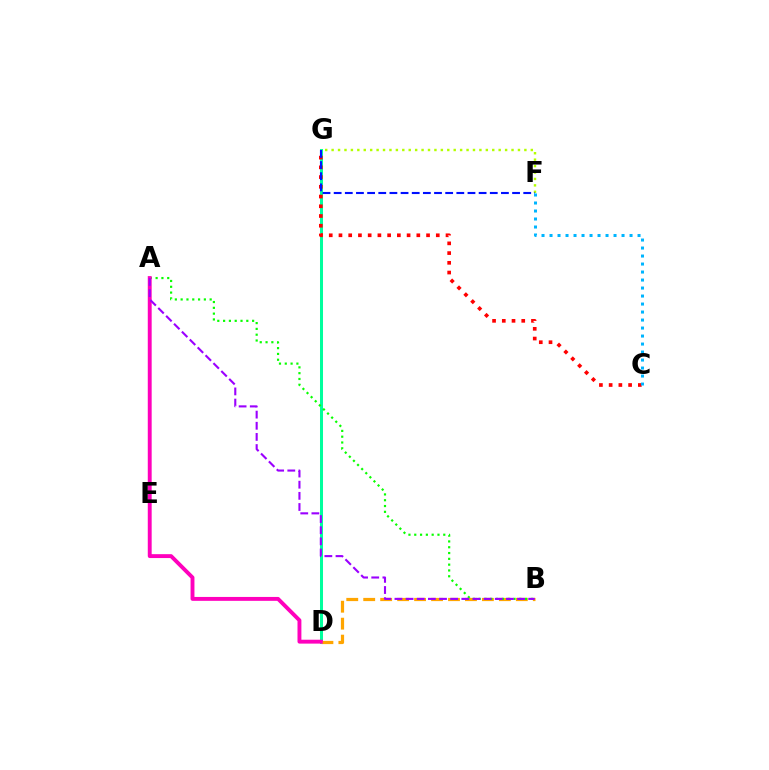{('D', 'G'): [{'color': '#00ff9d', 'line_style': 'solid', 'thickness': 2.17}], ('F', 'G'): [{'color': '#b3ff00', 'line_style': 'dotted', 'thickness': 1.75}, {'color': '#0010ff', 'line_style': 'dashed', 'thickness': 1.51}], ('C', 'G'): [{'color': '#ff0000', 'line_style': 'dotted', 'thickness': 2.64}], ('B', 'D'): [{'color': '#ffa500', 'line_style': 'dashed', 'thickness': 2.3}], ('A', 'B'): [{'color': '#08ff00', 'line_style': 'dotted', 'thickness': 1.58}, {'color': '#9b00ff', 'line_style': 'dashed', 'thickness': 1.51}], ('C', 'F'): [{'color': '#00b5ff', 'line_style': 'dotted', 'thickness': 2.17}], ('A', 'D'): [{'color': '#ff00bd', 'line_style': 'solid', 'thickness': 2.8}]}